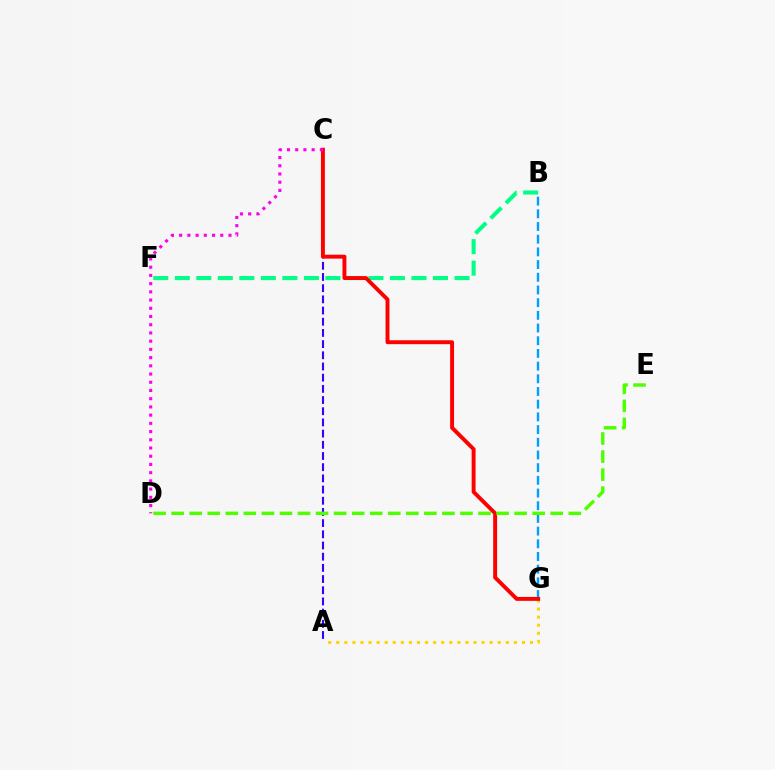{('B', 'F'): [{'color': '#00ff86', 'line_style': 'dashed', 'thickness': 2.92}], ('A', 'G'): [{'color': '#ffd500', 'line_style': 'dotted', 'thickness': 2.19}], ('B', 'G'): [{'color': '#009eff', 'line_style': 'dashed', 'thickness': 1.72}], ('A', 'C'): [{'color': '#3700ff', 'line_style': 'dashed', 'thickness': 1.52}], ('C', 'G'): [{'color': '#ff0000', 'line_style': 'solid', 'thickness': 2.82}], ('D', 'E'): [{'color': '#4fff00', 'line_style': 'dashed', 'thickness': 2.45}], ('C', 'D'): [{'color': '#ff00ed', 'line_style': 'dotted', 'thickness': 2.23}]}